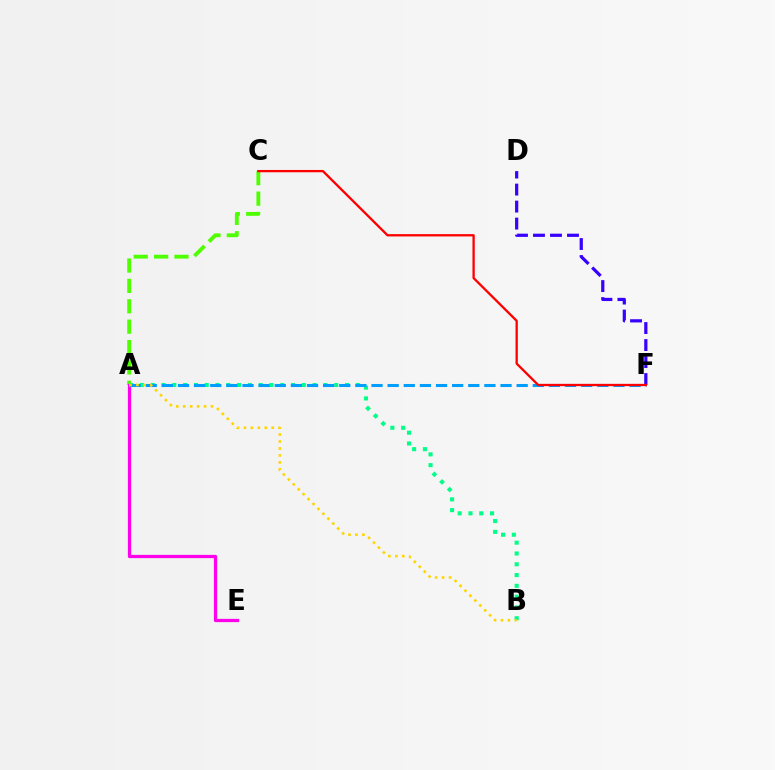{('A', 'C'): [{'color': '#4fff00', 'line_style': 'dashed', 'thickness': 2.77}], ('A', 'E'): [{'color': '#ff00ed', 'line_style': 'solid', 'thickness': 2.35}], ('A', 'B'): [{'color': '#00ff86', 'line_style': 'dotted', 'thickness': 2.93}, {'color': '#ffd500', 'line_style': 'dotted', 'thickness': 1.89}], ('A', 'F'): [{'color': '#009eff', 'line_style': 'dashed', 'thickness': 2.19}], ('D', 'F'): [{'color': '#3700ff', 'line_style': 'dashed', 'thickness': 2.31}], ('C', 'F'): [{'color': '#ff0000', 'line_style': 'solid', 'thickness': 1.66}]}